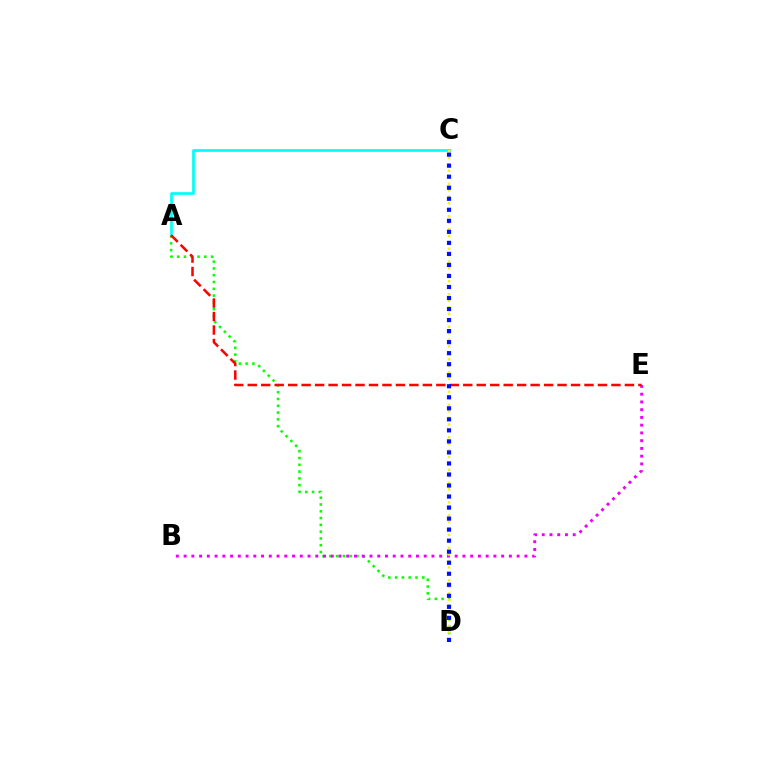{('A', 'C'): [{'color': '#00fff6', 'line_style': 'solid', 'thickness': 1.94}], ('A', 'D'): [{'color': '#08ff00', 'line_style': 'dotted', 'thickness': 1.84}], ('B', 'E'): [{'color': '#ee00ff', 'line_style': 'dotted', 'thickness': 2.1}], ('C', 'D'): [{'color': '#fcf500', 'line_style': 'dotted', 'thickness': 1.77}, {'color': '#0010ff', 'line_style': 'dotted', 'thickness': 3.0}], ('A', 'E'): [{'color': '#ff0000', 'line_style': 'dashed', 'thickness': 1.83}]}